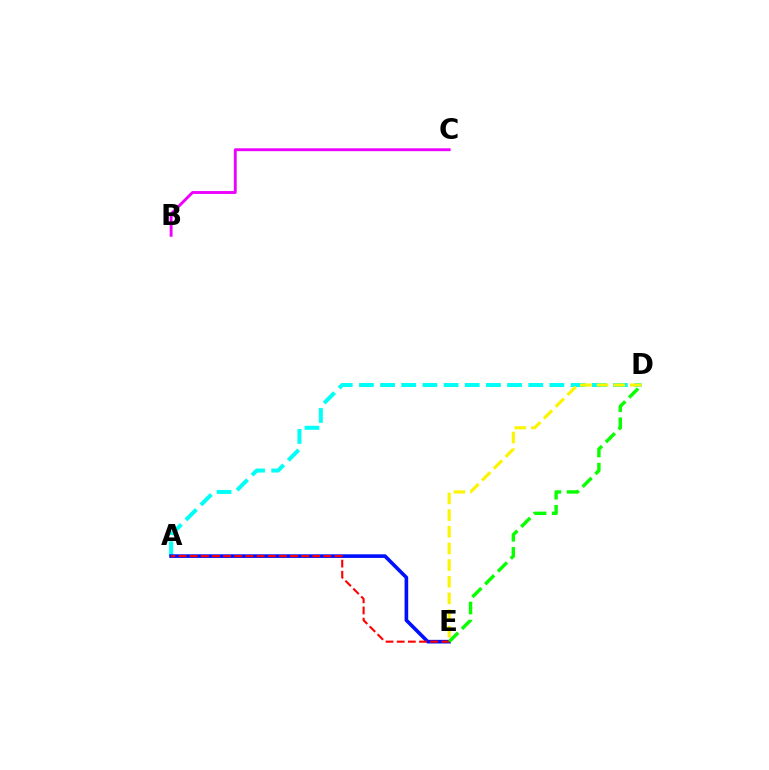{('A', 'D'): [{'color': '#00fff6', 'line_style': 'dashed', 'thickness': 2.88}], ('D', 'E'): [{'color': '#fcf500', 'line_style': 'dashed', 'thickness': 2.26}, {'color': '#08ff00', 'line_style': 'dashed', 'thickness': 2.46}], ('A', 'E'): [{'color': '#0010ff', 'line_style': 'solid', 'thickness': 2.61}, {'color': '#ff0000', 'line_style': 'dashed', 'thickness': 1.51}], ('B', 'C'): [{'color': '#ee00ff', 'line_style': 'solid', 'thickness': 2.07}]}